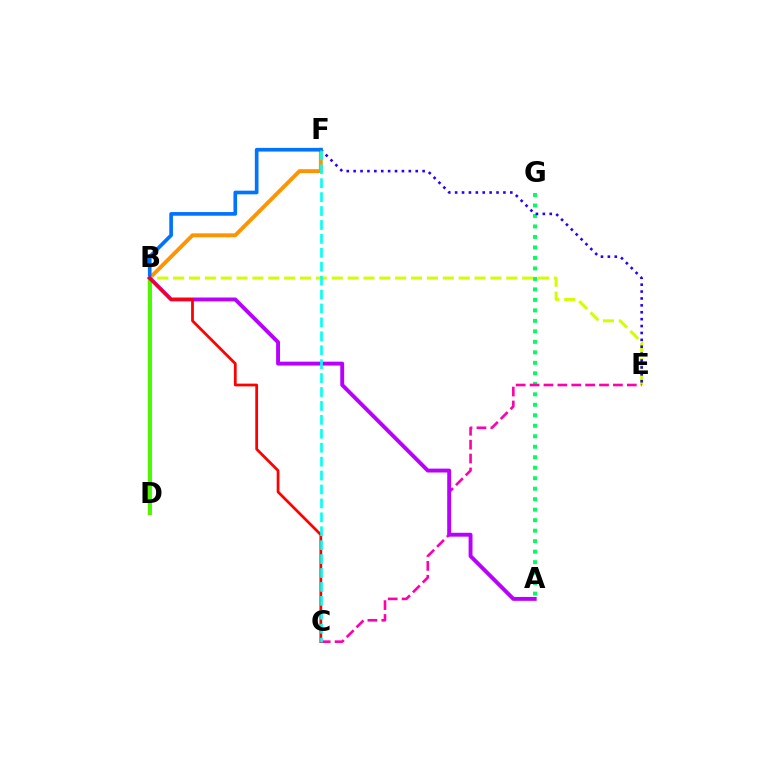{('D', 'F'): [{'color': '#ff9400', 'line_style': 'solid', 'thickness': 2.8}], ('A', 'G'): [{'color': '#00ff5c', 'line_style': 'dotted', 'thickness': 2.85}], ('B', 'E'): [{'color': '#d1ff00', 'line_style': 'dashed', 'thickness': 2.16}], ('E', 'F'): [{'color': '#2500ff', 'line_style': 'dotted', 'thickness': 1.87}], ('B', 'F'): [{'color': '#0074ff', 'line_style': 'solid', 'thickness': 2.65}], ('B', 'D'): [{'color': '#3dff00', 'line_style': 'solid', 'thickness': 2.63}], ('C', 'E'): [{'color': '#ff00ac', 'line_style': 'dashed', 'thickness': 1.89}], ('A', 'B'): [{'color': '#b900ff', 'line_style': 'solid', 'thickness': 2.8}], ('B', 'C'): [{'color': '#ff0000', 'line_style': 'solid', 'thickness': 1.98}], ('C', 'F'): [{'color': '#00fff6', 'line_style': 'dashed', 'thickness': 1.89}]}